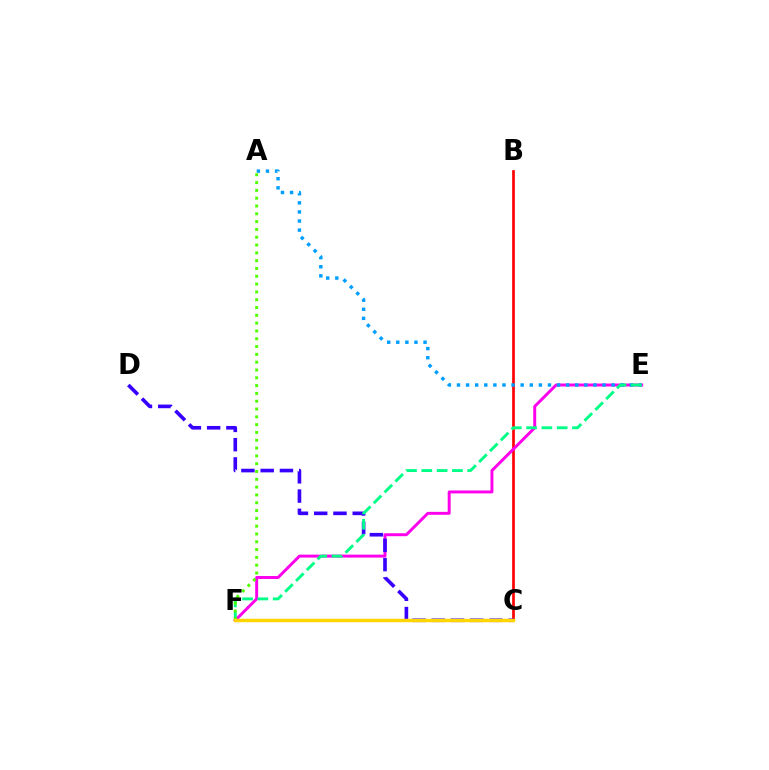{('B', 'C'): [{'color': '#ff0000', 'line_style': 'solid', 'thickness': 1.94}], ('E', 'F'): [{'color': '#ff00ed', 'line_style': 'solid', 'thickness': 2.13}, {'color': '#00ff86', 'line_style': 'dashed', 'thickness': 2.08}], ('C', 'D'): [{'color': '#3700ff', 'line_style': 'dashed', 'thickness': 2.62}], ('A', 'E'): [{'color': '#009eff', 'line_style': 'dotted', 'thickness': 2.47}], ('A', 'F'): [{'color': '#4fff00', 'line_style': 'dotted', 'thickness': 2.12}], ('C', 'F'): [{'color': '#ffd500', 'line_style': 'solid', 'thickness': 2.48}]}